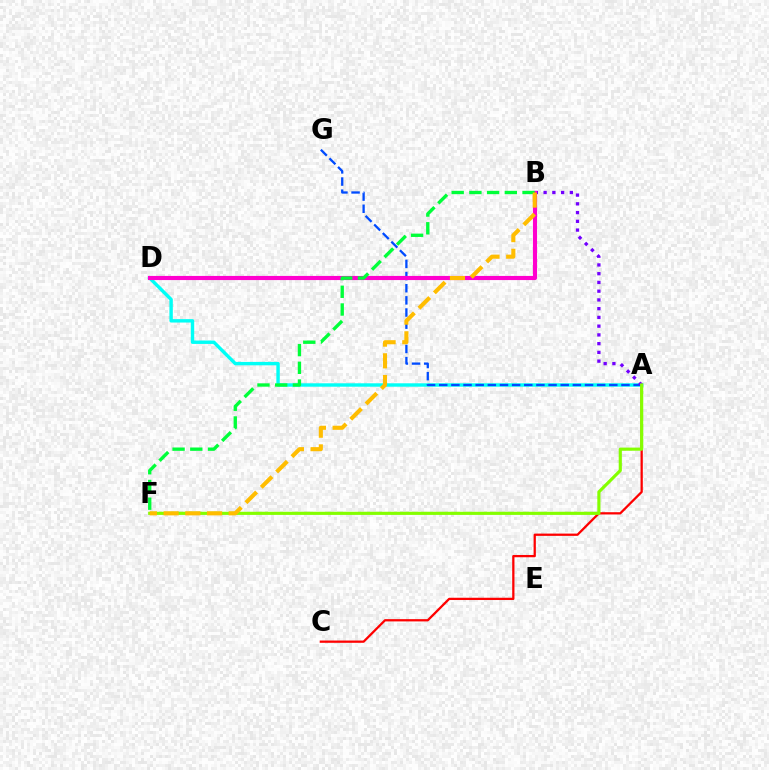{('A', 'C'): [{'color': '#ff0000', 'line_style': 'solid', 'thickness': 1.63}], ('A', 'D'): [{'color': '#00fff6', 'line_style': 'solid', 'thickness': 2.45}], ('A', 'G'): [{'color': '#004bff', 'line_style': 'dashed', 'thickness': 1.65}], ('A', 'B'): [{'color': '#7200ff', 'line_style': 'dotted', 'thickness': 2.38}], ('B', 'D'): [{'color': '#ff00cf', 'line_style': 'solid', 'thickness': 2.98}], ('B', 'F'): [{'color': '#00ff39', 'line_style': 'dashed', 'thickness': 2.41}, {'color': '#ffbd00', 'line_style': 'dashed', 'thickness': 2.95}], ('A', 'F'): [{'color': '#84ff00', 'line_style': 'solid', 'thickness': 2.26}]}